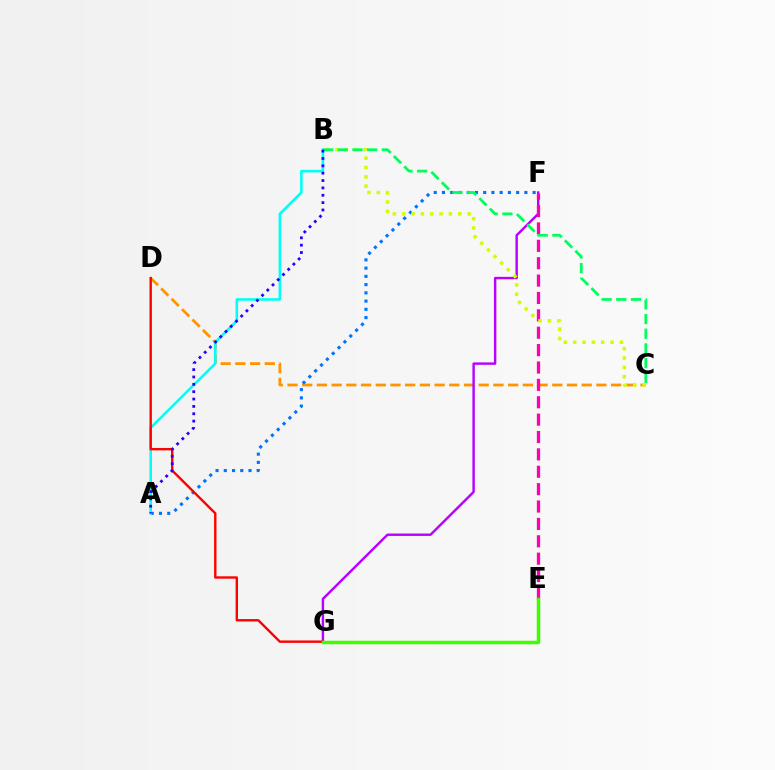{('C', 'D'): [{'color': '#ff9400', 'line_style': 'dashed', 'thickness': 2.0}], ('F', 'G'): [{'color': '#b900ff', 'line_style': 'solid', 'thickness': 1.74}], ('A', 'F'): [{'color': '#0074ff', 'line_style': 'dotted', 'thickness': 2.24}], ('E', 'F'): [{'color': '#ff00ac', 'line_style': 'dashed', 'thickness': 2.36}], ('B', 'C'): [{'color': '#d1ff00', 'line_style': 'dotted', 'thickness': 2.54}, {'color': '#00ff5c', 'line_style': 'dashed', 'thickness': 2.0}], ('A', 'B'): [{'color': '#00fff6', 'line_style': 'solid', 'thickness': 1.86}, {'color': '#2500ff', 'line_style': 'dotted', 'thickness': 2.0}], ('D', 'G'): [{'color': '#ff0000', 'line_style': 'solid', 'thickness': 1.72}], ('E', 'G'): [{'color': '#3dff00', 'line_style': 'solid', 'thickness': 2.51}]}